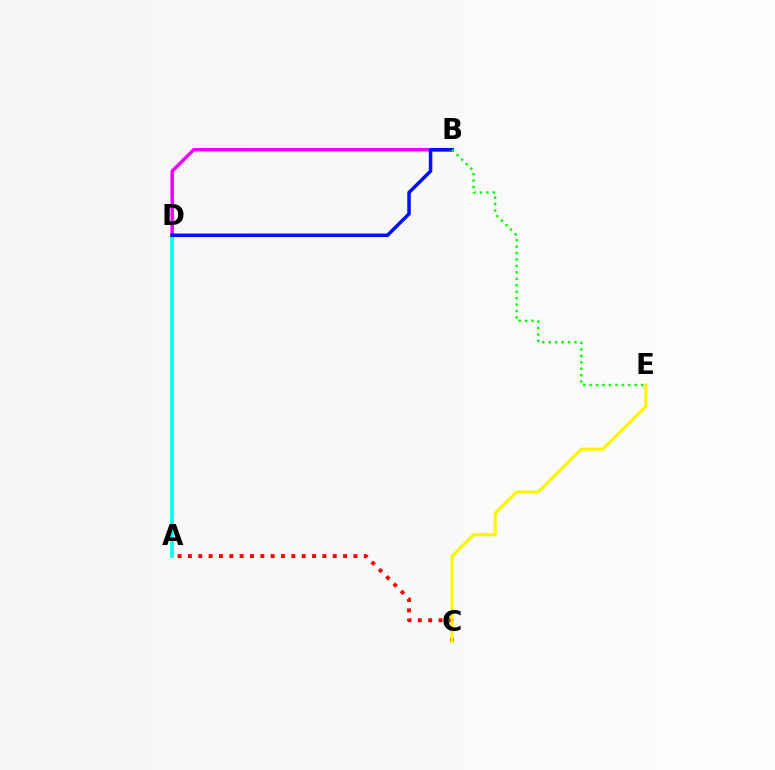{('A', 'D'): [{'color': '#00fff6', 'line_style': 'solid', 'thickness': 2.66}], ('B', 'D'): [{'color': '#ee00ff', 'line_style': 'solid', 'thickness': 2.47}, {'color': '#0010ff', 'line_style': 'solid', 'thickness': 2.54}], ('A', 'C'): [{'color': '#ff0000', 'line_style': 'dotted', 'thickness': 2.81}], ('B', 'E'): [{'color': '#08ff00', 'line_style': 'dotted', 'thickness': 1.75}], ('C', 'E'): [{'color': '#fcf500', 'line_style': 'solid', 'thickness': 2.24}]}